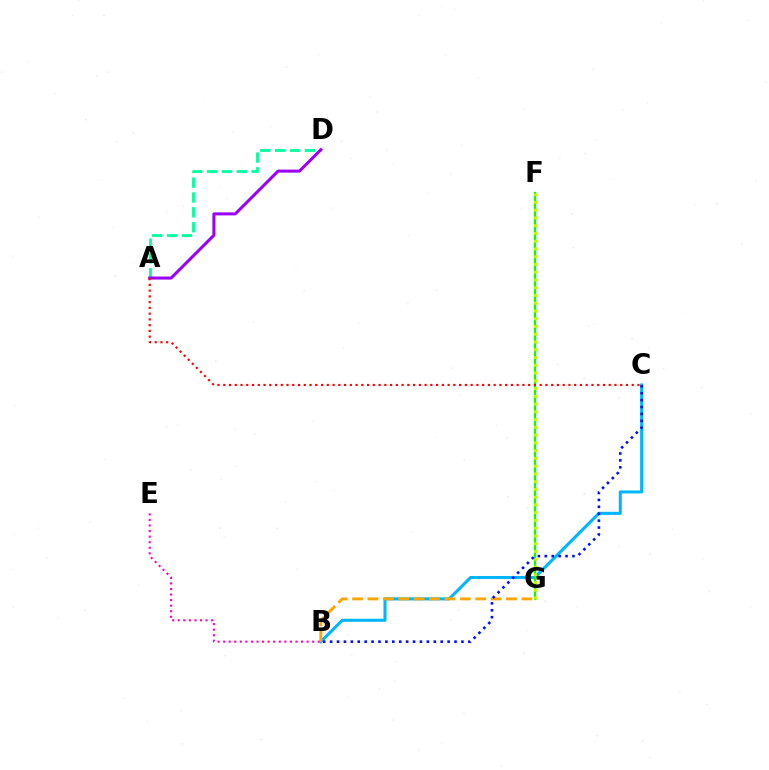{('B', 'C'): [{'color': '#00b5ff', 'line_style': 'solid', 'thickness': 2.19}, {'color': '#0010ff', 'line_style': 'dotted', 'thickness': 1.88}], ('B', 'E'): [{'color': '#ff00bd', 'line_style': 'dotted', 'thickness': 1.51}], ('B', 'G'): [{'color': '#ffa500', 'line_style': 'dashed', 'thickness': 2.09}], ('F', 'G'): [{'color': '#08ff00', 'line_style': 'solid', 'thickness': 1.61}, {'color': '#b3ff00', 'line_style': 'dotted', 'thickness': 2.11}], ('A', 'D'): [{'color': '#00ff9d', 'line_style': 'dashed', 'thickness': 2.02}, {'color': '#9b00ff', 'line_style': 'solid', 'thickness': 2.18}], ('A', 'C'): [{'color': '#ff0000', 'line_style': 'dotted', 'thickness': 1.56}]}